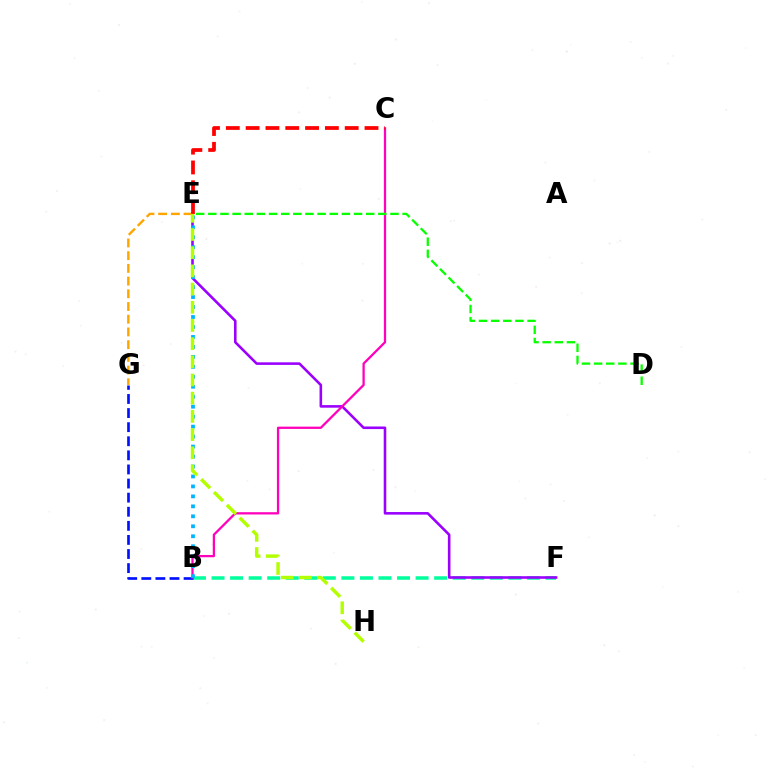{('B', 'F'): [{'color': '#00ff9d', 'line_style': 'dashed', 'thickness': 2.52}], ('E', 'F'): [{'color': '#9b00ff', 'line_style': 'solid', 'thickness': 1.86}], ('B', 'G'): [{'color': '#0010ff', 'line_style': 'dashed', 'thickness': 1.91}], ('B', 'C'): [{'color': '#ff00bd', 'line_style': 'solid', 'thickness': 1.64}], ('B', 'E'): [{'color': '#00b5ff', 'line_style': 'dotted', 'thickness': 2.71}], ('E', 'G'): [{'color': '#ffa500', 'line_style': 'dashed', 'thickness': 1.73}], ('C', 'E'): [{'color': '#ff0000', 'line_style': 'dashed', 'thickness': 2.69}], ('E', 'H'): [{'color': '#b3ff00', 'line_style': 'dashed', 'thickness': 2.47}], ('D', 'E'): [{'color': '#08ff00', 'line_style': 'dashed', 'thickness': 1.65}]}